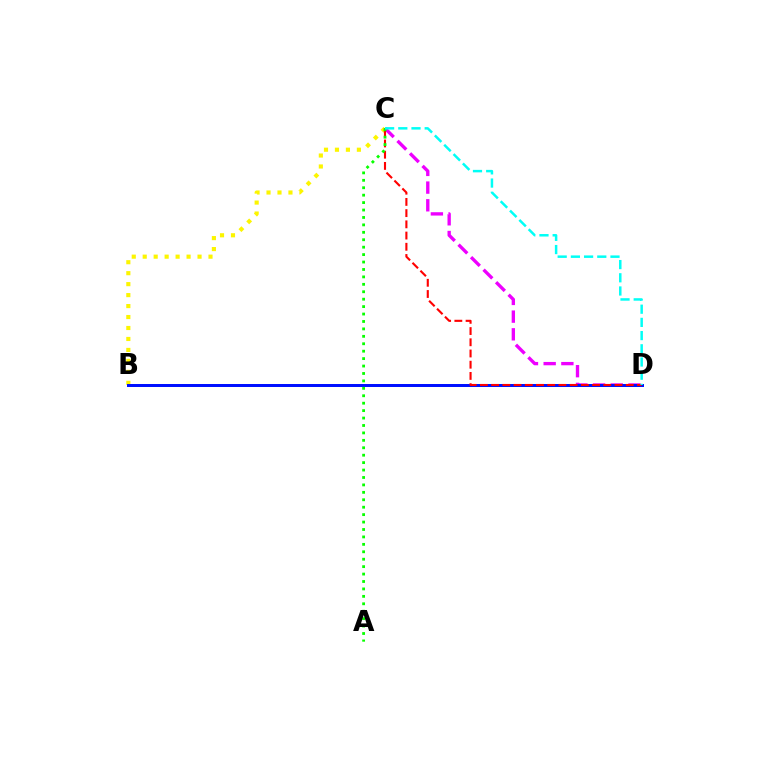{('C', 'D'): [{'color': '#ee00ff', 'line_style': 'dashed', 'thickness': 2.4}, {'color': '#ff0000', 'line_style': 'dashed', 'thickness': 1.52}, {'color': '#00fff6', 'line_style': 'dashed', 'thickness': 1.79}], ('B', 'C'): [{'color': '#fcf500', 'line_style': 'dotted', 'thickness': 2.98}], ('B', 'D'): [{'color': '#0010ff', 'line_style': 'solid', 'thickness': 2.15}], ('A', 'C'): [{'color': '#08ff00', 'line_style': 'dotted', 'thickness': 2.02}]}